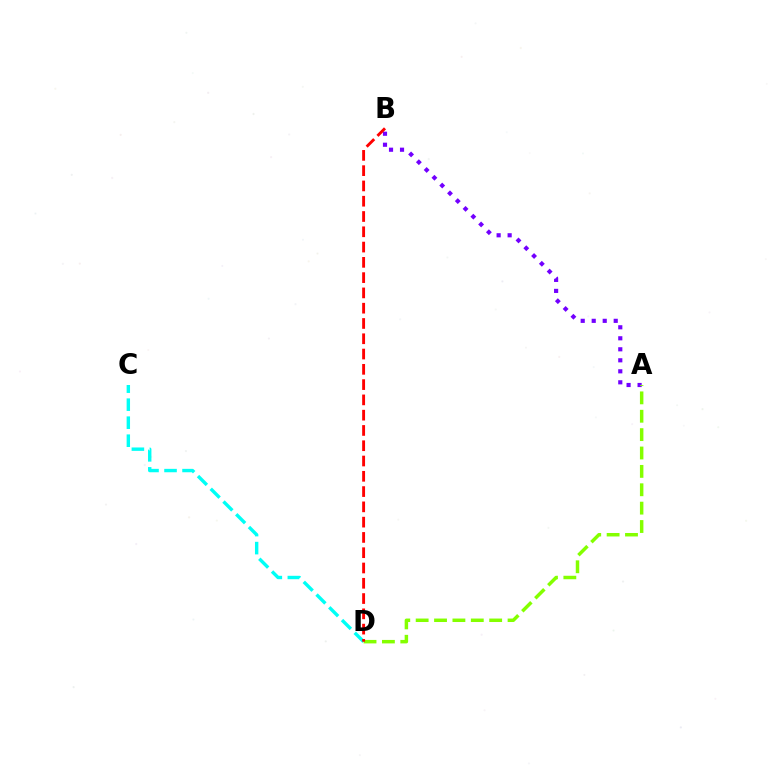{('A', 'B'): [{'color': '#7200ff', 'line_style': 'dotted', 'thickness': 2.99}], ('C', 'D'): [{'color': '#00fff6', 'line_style': 'dashed', 'thickness': 2.45}], ('A', 'D'): [{'color': '#84ff00', 'line_style': 'dashed', 'thickness': 2.5}], ('B', 'D'): [{'color': '#ff0000', 'line_style': 'dashed', 'thickness': 2.08}]}